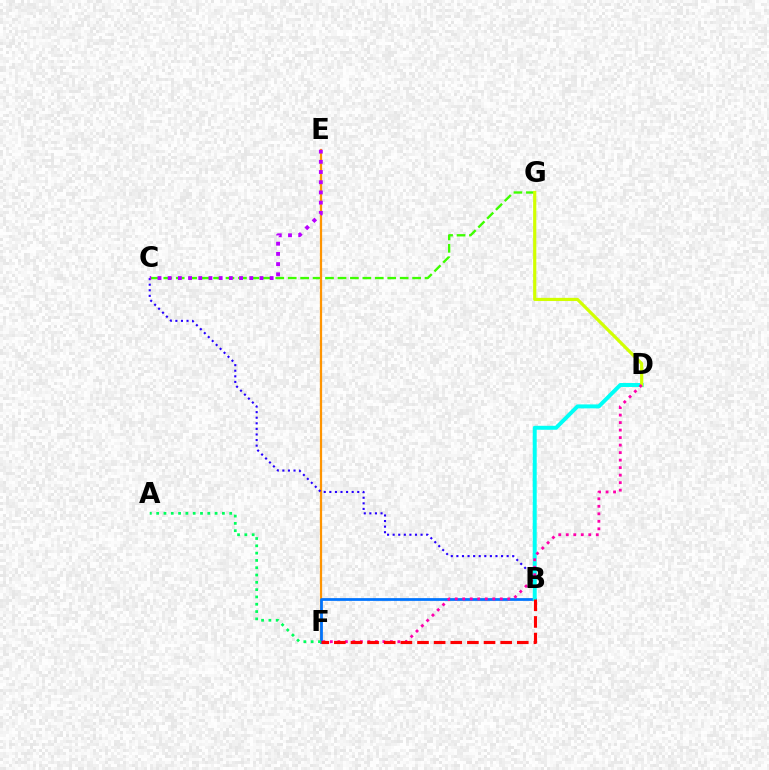{('C', 'G'): [{'color': '#3dff00', 'line_style': 'dashed', 'thickness': 1.69}], ('E', 'F'): [{'color': '#ff9400', 'line_style': 'solid', 'thickness': 1.61}], ('B', 'F'): [{'color': '#0074ff', 'line_style': 'solid', 'thickness': 1.98}, {'color': '#ff0000', 'line_style': 'dashed', 'thickness': 2.26}], ('B', 'C'): [{'color': '#2500ff', 'line_style': 'dotted', 'thickness': 1.52}], ('B', 'D'): [{'color': '#00fff6', 'line_style': 'solid', 'thickness': 2.85}], ('D', 'G'): [{'color': '#d1ff00', 'line_style': 'solid', 'thickness': 2.28}], ('A', 'F'): [{'color': '#00ff5c', 'line_style': 'dotted', 'thickness': 1.98}], ('D', 'F'): [{'color': '#ff00ac', 'line_style': 'dotted', 'thickness': 2.04}], ('C', 'E'): [{'color': '#b900ff', 'line_style': 'dotted', 'thickness': 2.77}]}